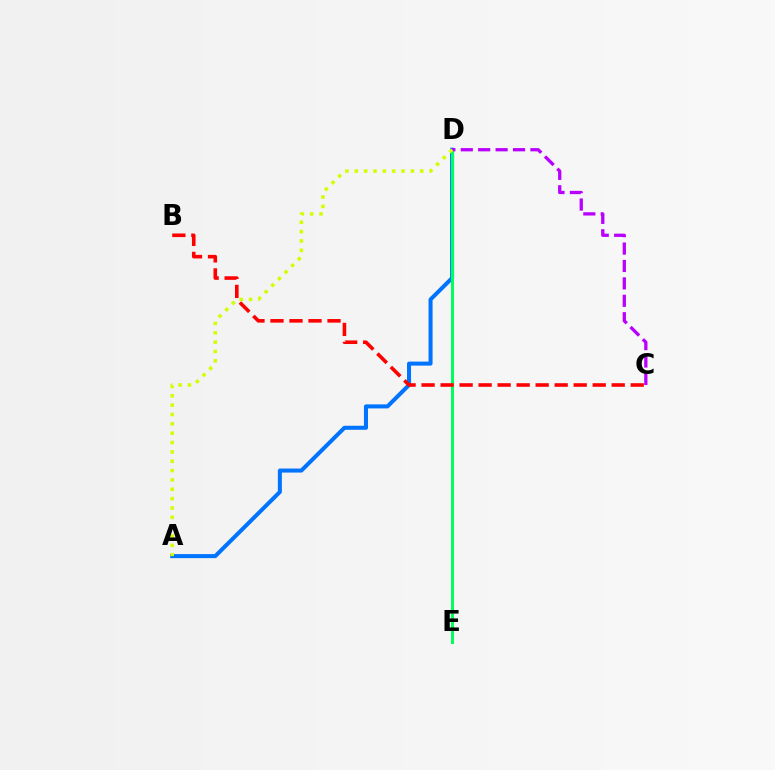{('A', 'D'): [{'color': '#0074ff', 'line_style': 'solid', 'thickness': 2.9}, {'color': '#d1ff00', 'line_style': 'dotted', 'thickness': 2.54}], ('D', 'E'): [{'color': '#00ff5c', 'line_style': 'solid', 'thickness': 2.17}], ('B', 'C'): [{'color': '#ff0000', 'line_style': 'dashed', 'thickness': 2.58}], ('C', 'D'): [{'color': '#b900ff', 'line_style': 'dashed', 'thickness': 2.37}]}